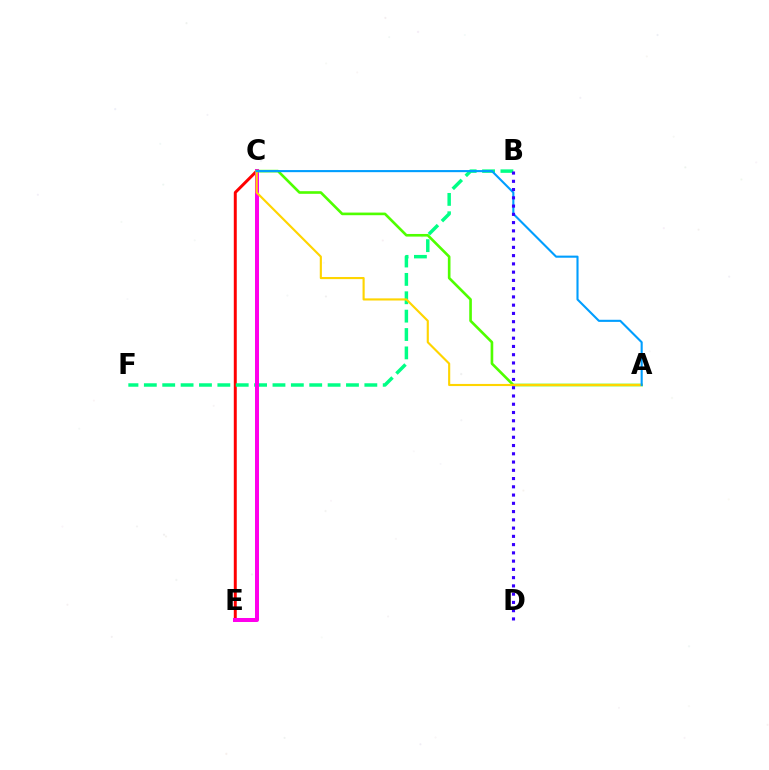{('C', 'E'): [{'color': '#ff0000', 'line_style': 'solid', 'thickness': 2.13}, {'color': '#ff00ed', 'line_style': 'solid', 'thickness': 2.89}], ('B', 'F'): [{'color': '#00ff86', 'line_style': 'dashed', 'thickness': 2.5}], ('A', 'C'): [{'color': '#4fff00', 'line_style': 'solid', 'thickness': 1.9}, {'color': '#ffd500', 'line_style': 'solid', 'thickness': 1.54}, {'color': '#009eff', 'line_style': 'solid', 'thickness': 1.51}], ('B', 'D'): [{'color': '#3700ff', 'line_style': 'dotted', 'thickness': 2.24}]}